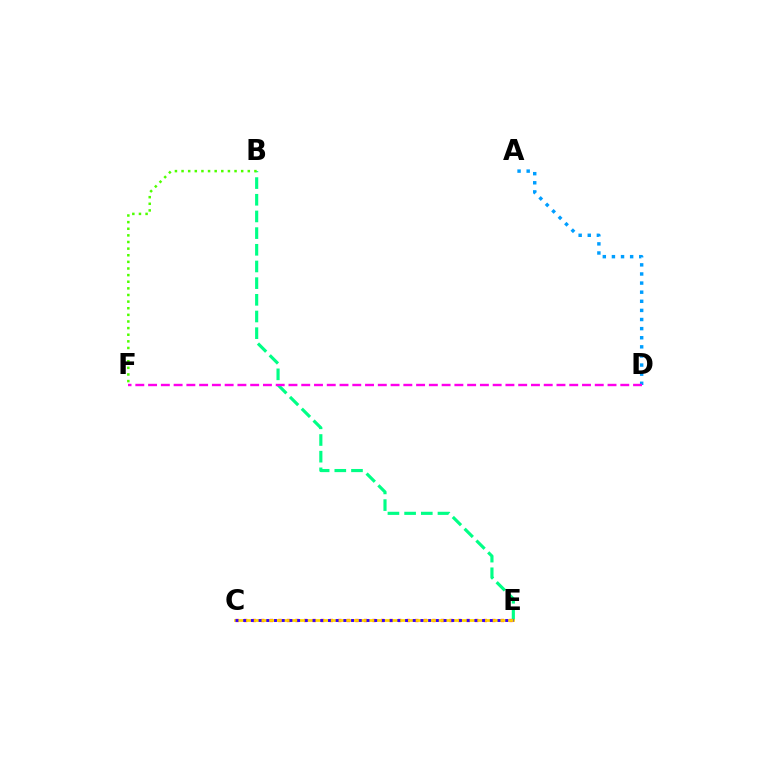{('B', 'E'): [{'color': '#00ff86', 'line_style': 'dashed', 'thickness': 2.27}], ('A', 'D'): [{'color': '#009eff', 'line_style': 'dotted', 'thickness': 2.47}], ('C', 'E'): [{'color': '#ff0000', 'line_style': 'dotted', 'thickness': 2.33}, {'color': '#ffd500', 'line_style': 'solid', 'thickness': 1.97}, {'color': '#3700ff', 'line_style': 'dotted', 'thickness': 2.09}], ('D', 'F'): [{'color': '#ff00ed', 'line_style': 'dashed', 'thickness': 1.73}], ('B', 'F'): [{'color': '#4fff00', 'line_style': 'dotted', 'thickness': 1.8}]}